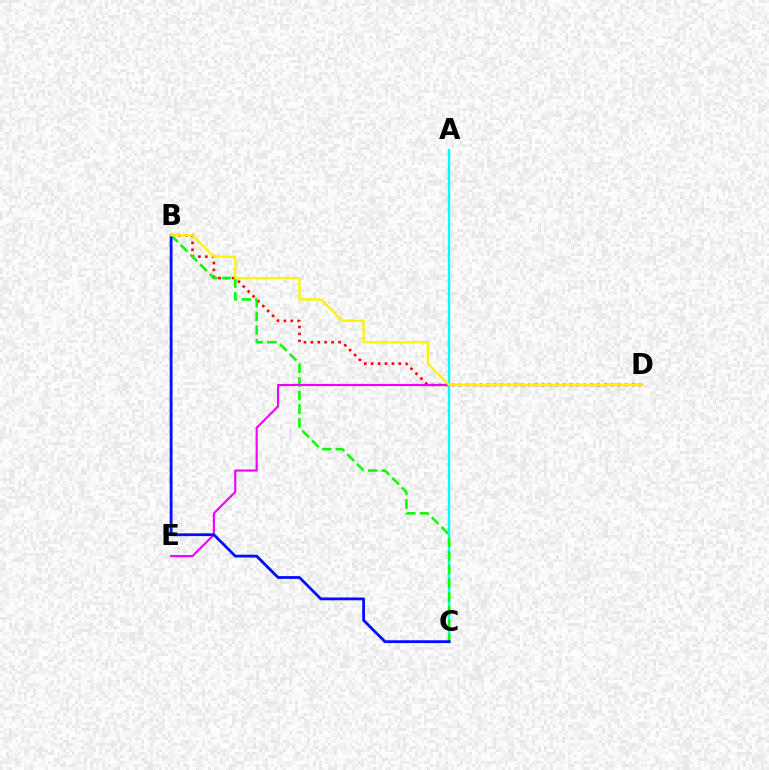{('A', 'C'): [{'color': '#00fff6', 'line_style': 'solid', 'thickness': 1.73}], ('B', 'D'): [{'color': '#ff0000', 'line_style': 'dotted', 'thickness': 1.88}, {'color': '#fcf500', 'line_style': 'solid', 'thickness': 1.63}], ('B', 'C'): [{'color': '#08ff00', 'line_style': 'dashed', 'thickness': 1.86}, {'color': '#0010ff', 'line_style': 'solid', 'thickness': 2.02}], ('D', 'E'): [{'color': '#ee00ff', 'line_style': 'solid', 'thickness': 1.54}]}